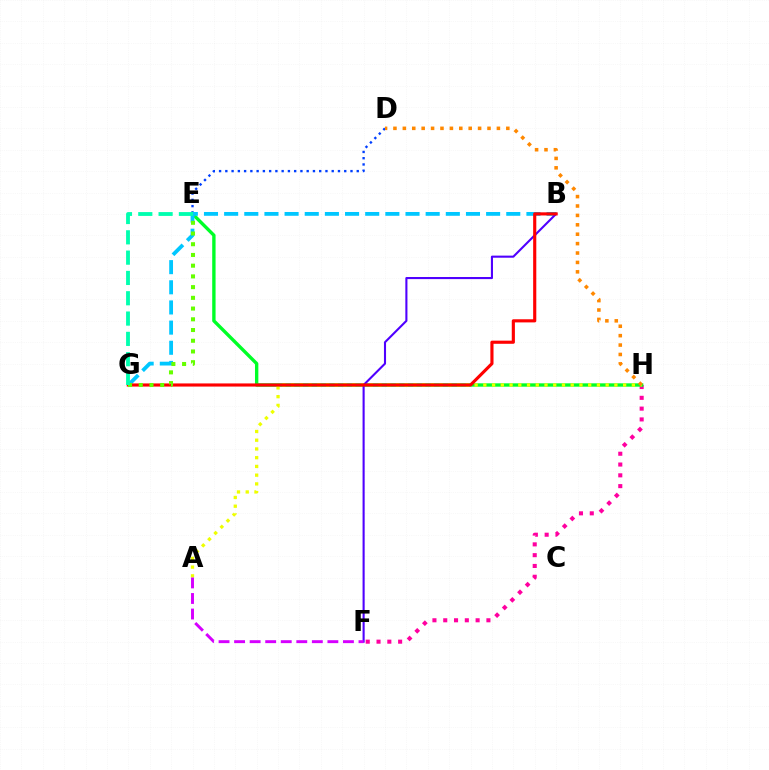{('D', 'E'): [{'color': '#003fff', 'line_style': 'dotted', 'thickness': 1.7}], ('F', 'H'): [{'color': '#ff00a0', 'line_style': 'dotted', 'thickness': 2.93}], ('E', 'H'): [{'color': '#00ff27', 'line_style': 'solid', 'thickness': 2.42}], ('B', 'G'): [{'color': '#00c7ff', 'line_style': 'dashed', 'thickness': 2.74}, {'color': '#ff0000', 'line_style': 'solid', 'thickness': 2.26}], ('A', 'H'): [{'color': '#eeff00', 'line_style': 'dotted', 'thickness': 2.37}], ('B', 'F'): [{'color': '#4f00ff', 'line_style': 'solid', 'thickness': 1.51}], ('D', 'H'): [{'color': '#ff8800', 'line_style': 'dotted', 'thickness': 2.56}], ('E', 'G'): [{'color': '#66ff00', 'line_style': 'dotted', 'thickness': 2.91}, {'color': '#00ffaf', 'line_style': 'dashed', 'thickness': 2.76}], ('A', 'F'): [{'color': '#d600ff', 'line_style': 'dashed', 'thickness': 2.11}]}